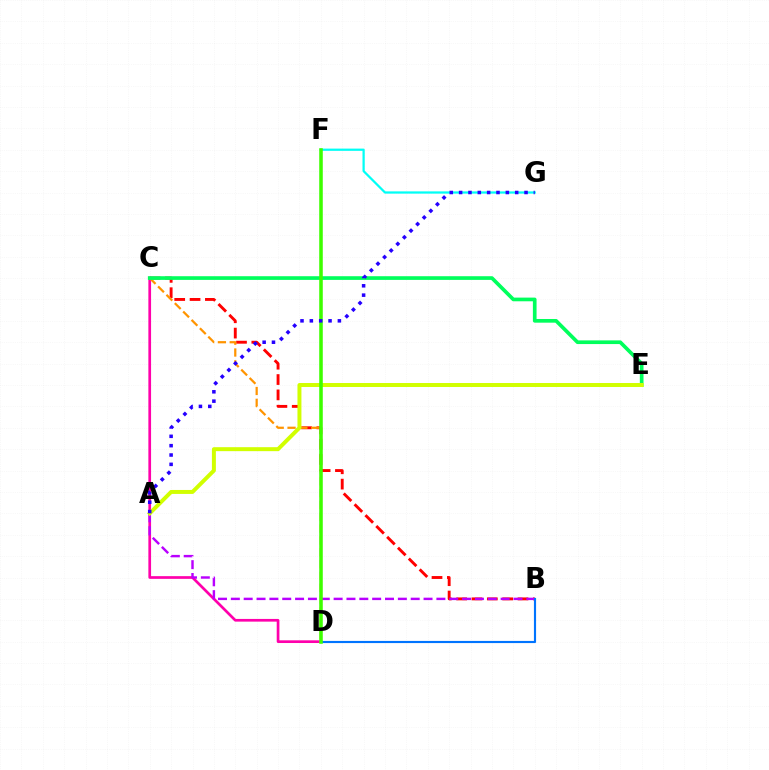{('B', 'C'): [{'color': '#ff0000', 'line_style': 'dashed', 'thickness': 2.08}], ('C', 'D'): [{'color': '#ff00ac', 'line_style': 'solid', 'thickness': 1.94}, {'color': '#ff9400', 'line_style': 'dashed', 'thickness': 1.61}], ('A', 'B'): [{'color': '#b900ff', 'line_style': 'dashed', 'thickness': 1.75}], ('F', 'G'): [{'color': '#00fff6', 'line_style': 'solid', 'thickness': 1.61}], ('C', 'E'): [{'color': '#00ff5c', 'line_style': 'solid', 'thickness': 2.65}], ('A', 'E'): [{'color': '#d1ff00', 'line_style': 'solid', 'thickness': 2.86}], ('B', 'D'): [{'color': '#0074ff', 'line_style': 'solid', 'thickness': 1.55}], ('D', 'F'): [{'color': '#3dff00', 'line_style': 'solid', 'thickness': 2.56}], ('A', 'G'): [{'color': '#2500ff', 'line_style': 'dotted', 'thickness': 2.54}]}